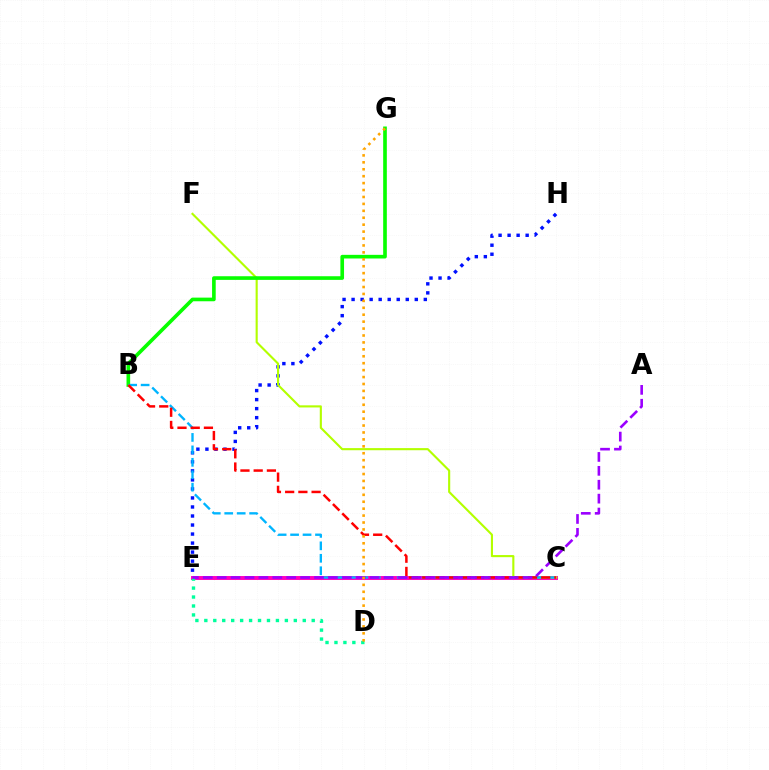{('E', 'H'): [{'color': '#0010ff', 'line_style': 'dotted', 'thickness': 2.45}], ('C', 'E'): [{'color': '#ff00bd', 'line_style': 'solid', 'thickness': 2.83}], ('C', 'F'): [{'color': '#b3ff00', 'line_style': 'solid', 'thickness': 1.53}], ('D', 'E'): [{'color': '#00ff9d', 'line_style': 'dotted', 'thickness': 2.43}], ('B', 'G'): [{'color': '#08ff00', 'line_style': 'solid', 'thickness': 2.62}], ('B', 'C'): [{'color': '#00b5ff', 'line_style': 'dashed', 'thickness': 1.69}, {'color': '#ff0000', 'line_style': 'dashed', 'thickness': 1.8}], ('A', 'E'): [{'color': '#9b00ff', 'line_style': 'dashed', 'thickness': 1.89}], ('D', 'G'): [{'color': '#ffa500', 'line_style': 'dotted', 'thickness': 1.88}]}